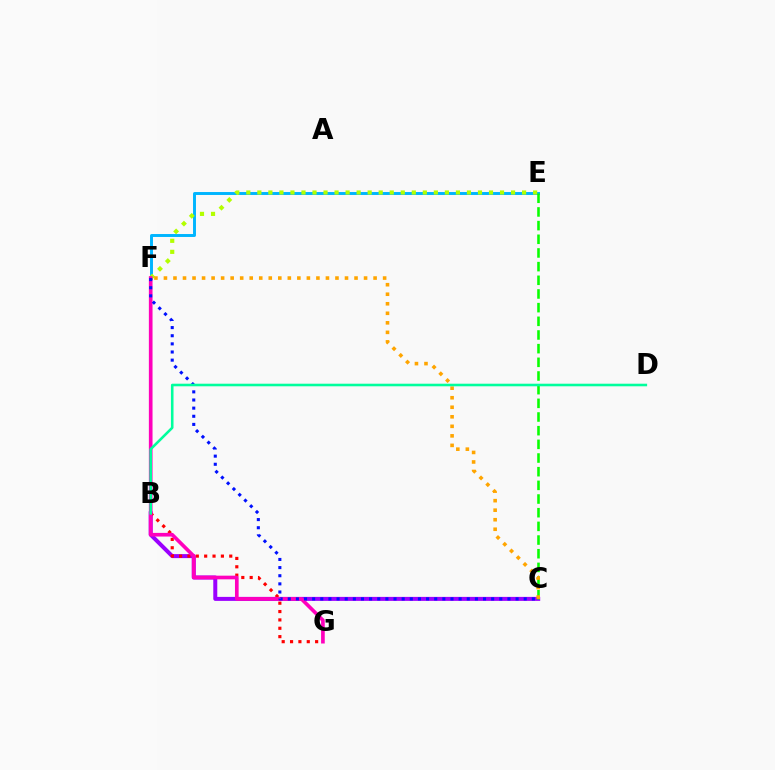{('E', 'F'): [{'color': '#00b5ff', 'line_style': 'solid', 'thickness': 2.12}, {'color': '#b3ff00', 'line_style': 'dotted', 'thickness': 3.0}], ('B', 'C'): [{'color': '#9b00ff', 'line_style': 'solid', 'thickness': 2.88}], ('B', 'G'): [{'color': '#ff0000', 'line_style': 'dotted', 'thickness': 2.27}], ('F', 'G'): [{'color': '#ff00bd', 'line_style': 'solid', 'thickness': 2.64}], ('C', 'E'): [{'color': '#08ff00', 'line_style': 'dashed', 'thickness': 1.86}], ('C', 'F'): [{'color': '#0010ff', 'line_style': 'dotted', 'thickness': 2.21}, {'color': '#ffa500', 'line_style': 'dotted', 'thickness': 2.59}], ('B', 'D'): [{'color': '#00ff9d', 'line_style': 'solid', 'thickness': 1.86}]}